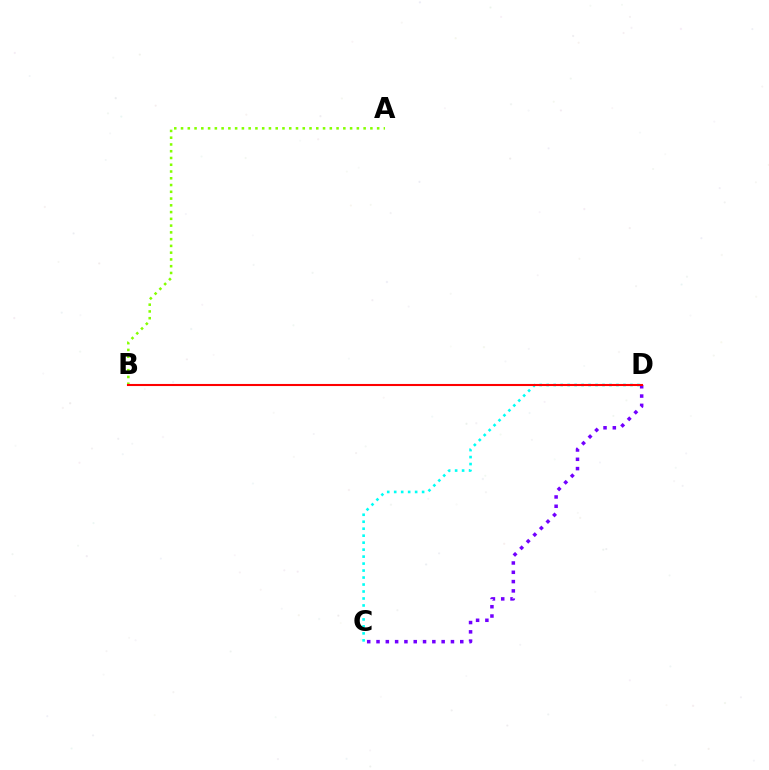{('C', 'D'): [{'color': '#7200ff', 'line_style': 'dotted', 'thickness': 2.53}, {'color': '#00fff6', 'line_style': 'dotted', 'thickness': 1.9}], ('A', 'B'): [{'color': '#84ff00', 'line_style': 'dotted', 'thickness': 1.84}], ('B', 'D'): [{'color': '#ff0000', 'line_style': 'solid', 'thickness': 1.5}]}